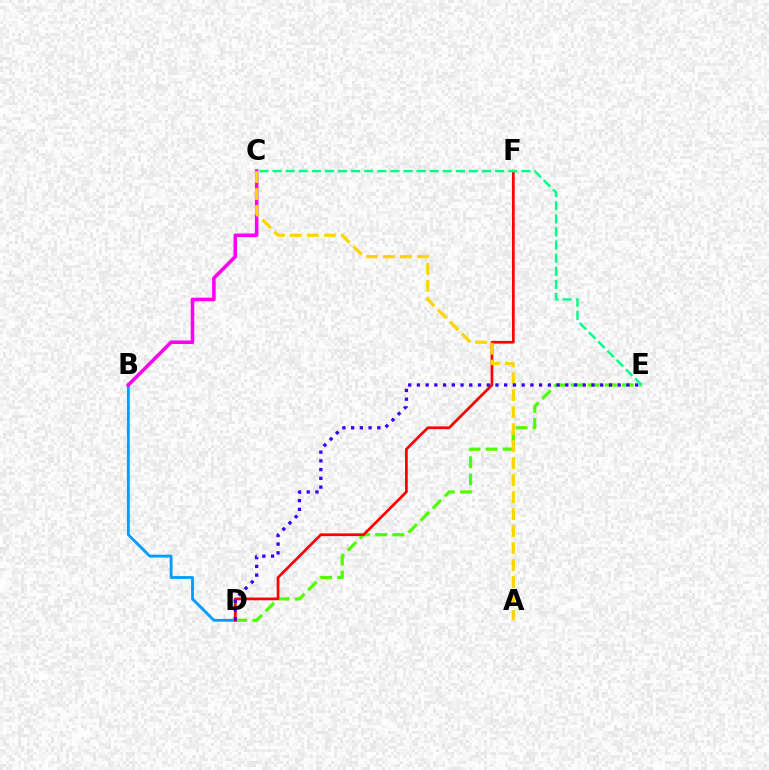{('D', 'E'): [{'color': '#4fff00', 'line_style': 'dashed', 'thickness': 2.32}, {'color': '#3700ff', 'line_style': 'dotted', 'thickness': 2.37}], ('B', 'D'): [{'color': '#009eff', 'line_style': 'solid', 'thickness': 2.03}], ('B', 'C'): [{'color': '#ff00ed', 'line_style': 'solid', 'thickness': 2.55}], ('D', 'F'): [{'color': '#ff0000', 'line_style': 'solid', 'thickness': 1.97}], ('A', 'C'): [{'color': '#ffd500', 'line_style': 'dashed', 'thickness': 2.31}], ('C', 'E'): [{'color': '#00ff86', 'line_style': 'dashed', 'thickness': 1.78}]}